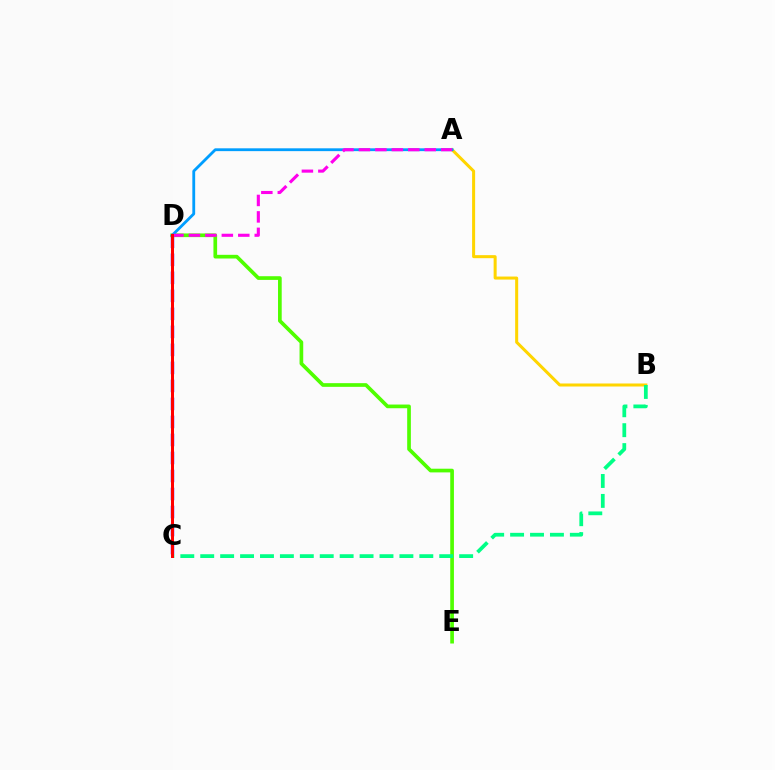{('A', 'B'): [{'color': '#ffd500', 'line_style': 'solid', 'thickness': 2.18}], ('D', 'E'): [{'color': '#4fff00', 'line_style': 'solid', 'thickness': 2.65}], ('A', 'D'): [{'color': '#009eff', 'line_style': 'solid', 'thickness': 2.03}, {'color': '#ff00ed', 'line_style': 'dashed', 'thickness': 2.24}], ('C', 'D'): [{'color': '#3700ff', 'line_style': 'dashed', 'thickness': 2.45}, {'color': '#ff0000', 'line_style': 'solid', 'thickness': 2.16}], ('B', 'C'): [{'color': '#00ff86', 'line_style': 'dashed', 'thickness': 2.71}]}